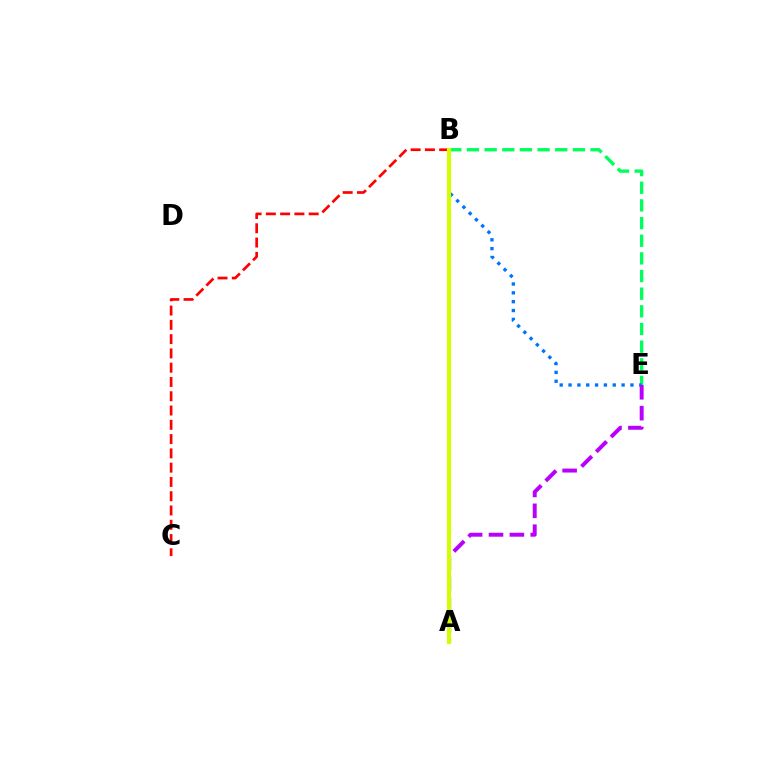{('B', 'E'): [{'color': '#00ff5c', 'line_style': 'dashed', 'thickness': 2.4}, {'color': '#0074ff', 'line_style': 'dotted', 'thickness': 2.4}], ('B', 'C'): [{'color': '#ff0000', 'line_style': 'dashed', 'thickness': 1.94}], ('A', 'E'): [{'color': '#b900ff', 'line_style': 'dashed', 'thickness': 2.84}], ('A', 'B'): [{'color': '#d1ff00', 'line_style': 'solid', 'thickness': 2.99}]}